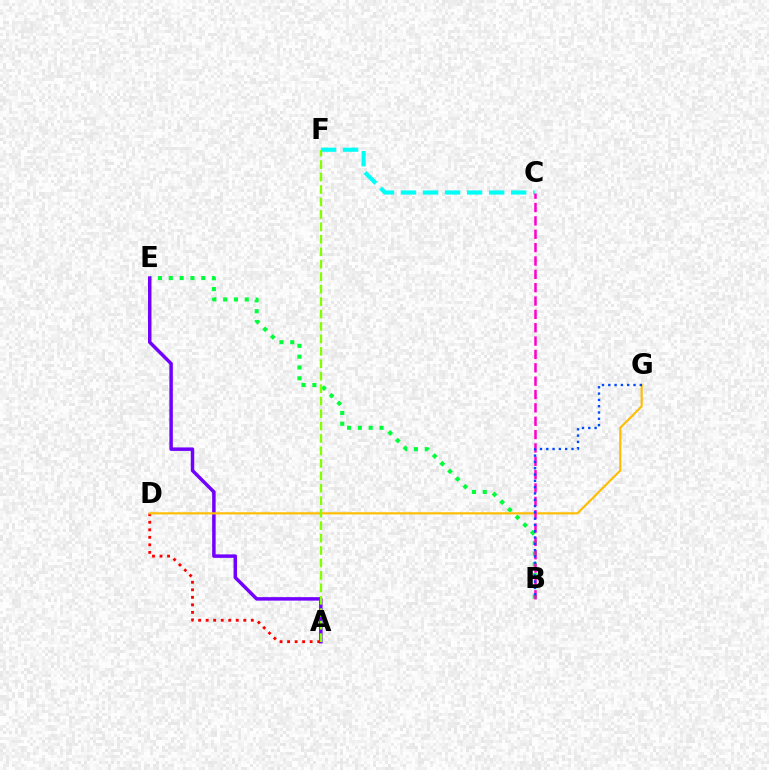{('C', 'F'): [{'color': '#00fff6', 'line_style': 'dashed', 'thickness': 2.99}], ('B', 'E'): [{'color': '#00ff39', 'line_style': 'dotted', 'thickness': 2.94}], ('A', 'D'): [{'color': '#ff0000', 'line_style': 'dotted', 'thickness': 2.04}], ('A', 'E'): [{'color': '#7200ff', 'line_style': 'solid', 'thickness': 2.5}], ('D', 'G'): [{'color': '#ffbd00', 'line_style': 'solid', 'thickness': 1.55}], ('A', 'F'): [{'color': '#84ff00', 'line_style': 'dashed', 'thickness': 1.69}], ('B', 'C'): [{'color': '#ff00cf', 'line_style': 'dashed', 'thickness': 1.81}], ('B', 'G'): [{'color': '#004bff', 'line_style': 'dotted', 'thickness': 1.71}]}